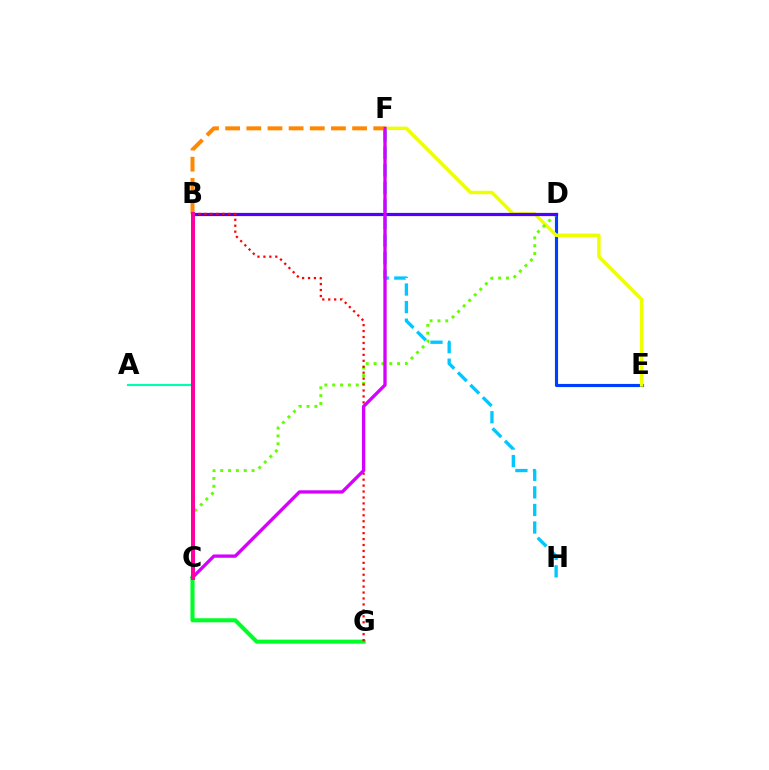{('A', 'B'): [{'color': '#00ffaf', 'line_style': 'solid', 'thickness': 1.55}], ('B', 'F'): [{'color': '#ff8800', 'line_style': 'dashed', 'thickness': 2.87}], ('F', 'H'): [{'color': '#00c7ff', 'line_style': 'dashed', 'thickness': 2.39}], ('C', 'G'): [{'color': '#00ff27', 'line_style': 'solid', 'thickness': 2.92}], ('D', 'E'): [{'color': '#003fff', 'line_style': 'solid', 'thickness': 2.25}], ('E', 'F'): [{'color': '#eeff00', 'line_style': 'solid', 'thickness': 2.5}], ('C', 'D'): [{'color': '#66ff00', 'line_style': 'dotted', 'thickness': 2.13}], ('B', 'D'): [{'color': '#4f00ff', 'line_style': 'solid', 'thickness': 2.31}], ('B', 'G'): [{'color': '#ff0000', 'line_style': 'dotted', 'thickness': 1.61}], ('C', 'F'): [{'color': '#d600ff', 'line_style': 'solid', 'thickness': 2.39}], ('B', 'C'): [{'color': '#ff00a0', 'line_style': 'solid', 'thickness': 2.87}]}